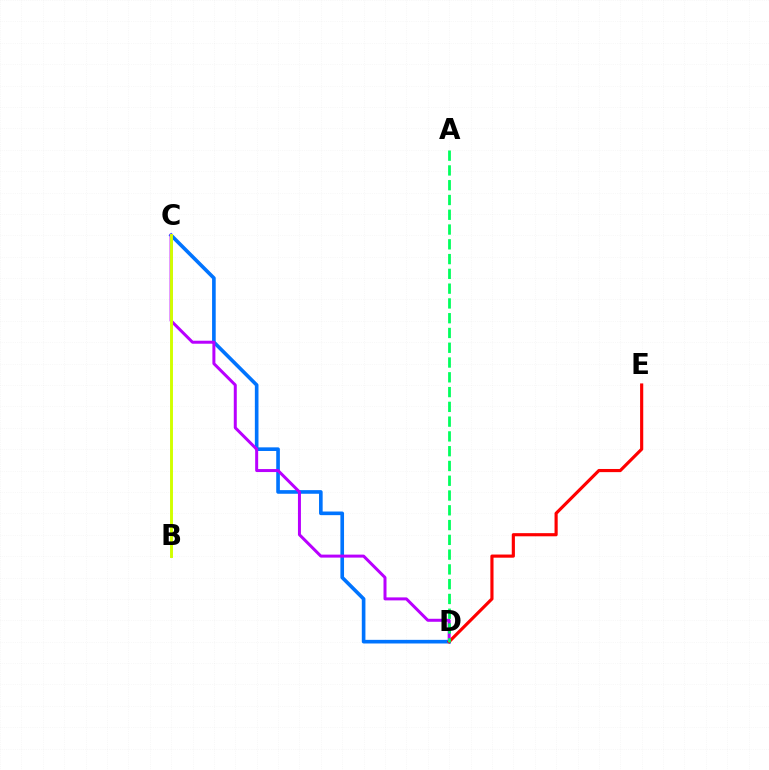{('C', 'D'): [{'color': '#0074ff', 'line_style': 'solid', 'thickness': 2.62}, {'color': '#b900ff', 'line_style': 'solid', 'thickness': 2.16}], ('B', 'C'): [{'color': '#d1ff00', 'line_style': 'solid', 'thickness': 2.11}], ('D', 'E'): [{'color': '#ff0000', 'line_style': 'solid', 'thickness': 2.27}], ('A', 'D'): [{'color': '#00ff5c', 'line_style': 'dashed', 'thickness': 2.01}]}